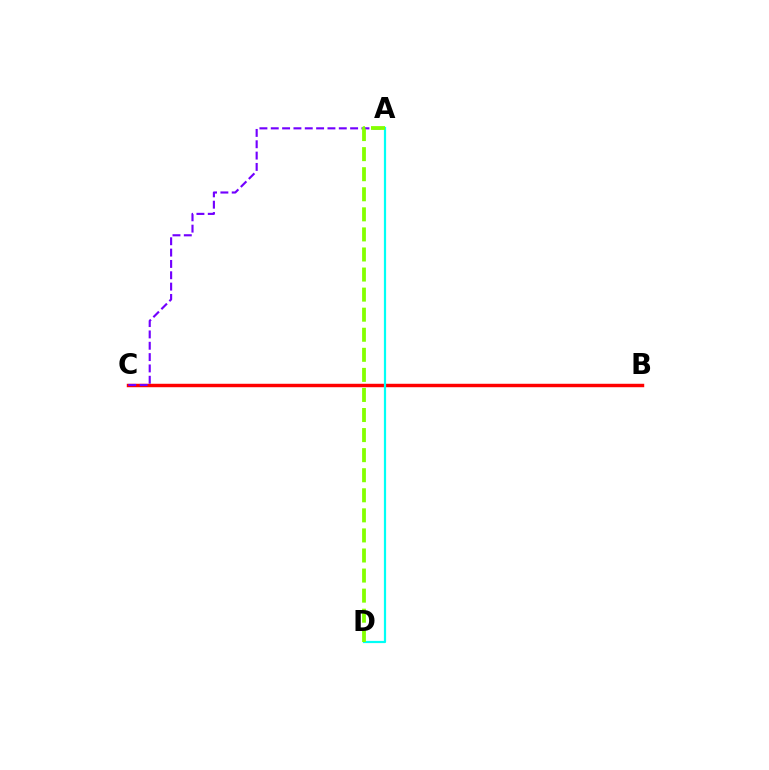{('B', 'C'): [{'color': '#ff0000', 'line_style': 'solid', 'thickness': 2.48}], ('A', 'C'): [{'color': '#7200ff', 'line_style': 'dashed', 'thickness': 1.54}], ('A', 'D'): [{'color': '#00fff6', 'line_style': 'solid', 'thickness': 1.6}, {'color': '#84ff00', 'line_style': 'dashed', 'thickness': 2.73}]}